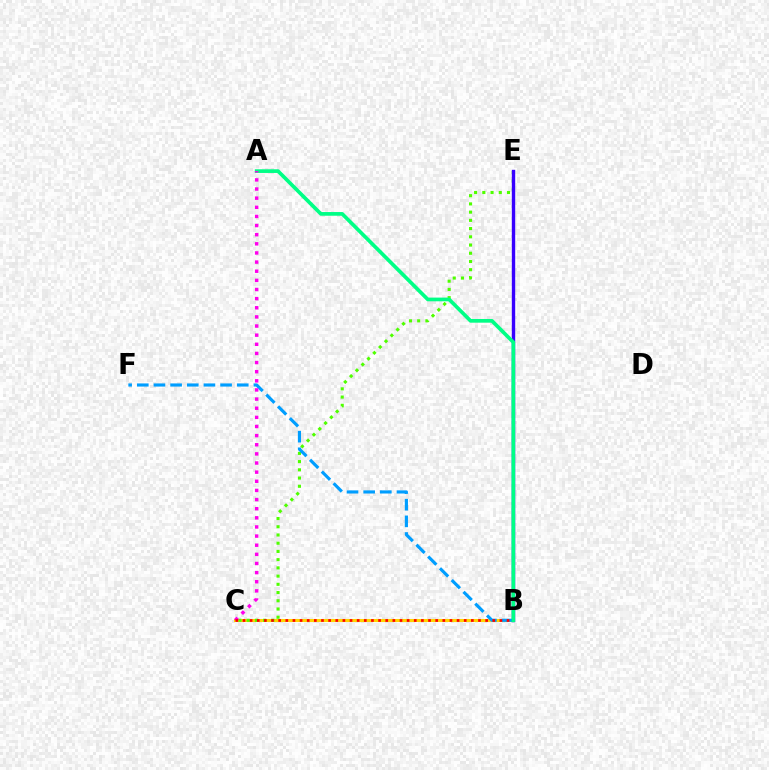{('B', 'C'): [{'color': '#ffd500', 'line_style': 'solid', 'thickness': 2.19}, {'color': '#ff0000', 'line_style': 'dotted', 'thickness': 1.94}], ('C', 'E'): [{'color': '#4fff00', 'line_style': 'dotted', 'thickness': 2.23}], ('B', 'F'): [{'color': '#009eff', 'line_style': 'dashed', 'thickness': 2.26}], ('B', 'E'): [{'color': '#3700ff', 'line_style': 'solid', 'thickness': 2.44}], ('A', 'B'): [{'color': '#00ff86', 'line_style': 'solid', 'thickness': 2.66}], ('A', 'C'): [{'color': '#ff00ed', 'line_style': 'dotted', 'thickness': 2.48}]}